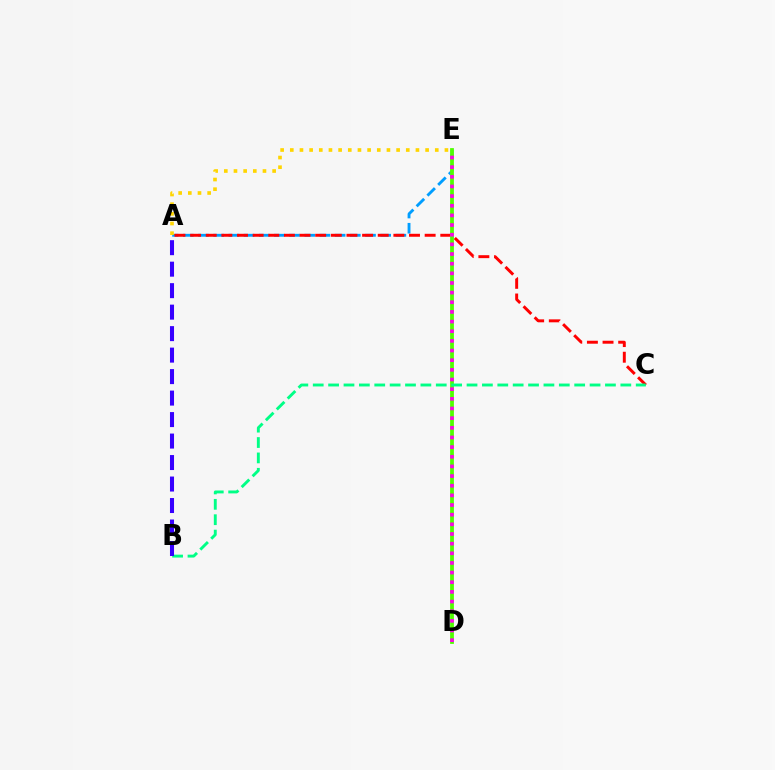{('A', 'E'): [{'color': '#009eff', 'line_style': 'dashed', 'thickness': 2.06}, {'color': '#ffd500', 'line_style': 'dotted', 'thickness': 2.63}], ('A', 'C'): [{'color': '#ff0000', 'line_style': 'dashed', 'thickness': 2.12}], ('D', 'E'): [{'color': '#4fff00', 'line_style': 'solid', 'thickness': 2.72}, {'color': '#ff00ed', 'line_style': 'dotted', 'thickness': 2.62}], ('B', 'C'): [{'color': '#00ff86', 'line_style': 'dashed', 'thickness': 2.09}], ('A', 'B'): [{'color': '#3700ff', 'line_style': 'dashed', 'thickness': 2.92}]}